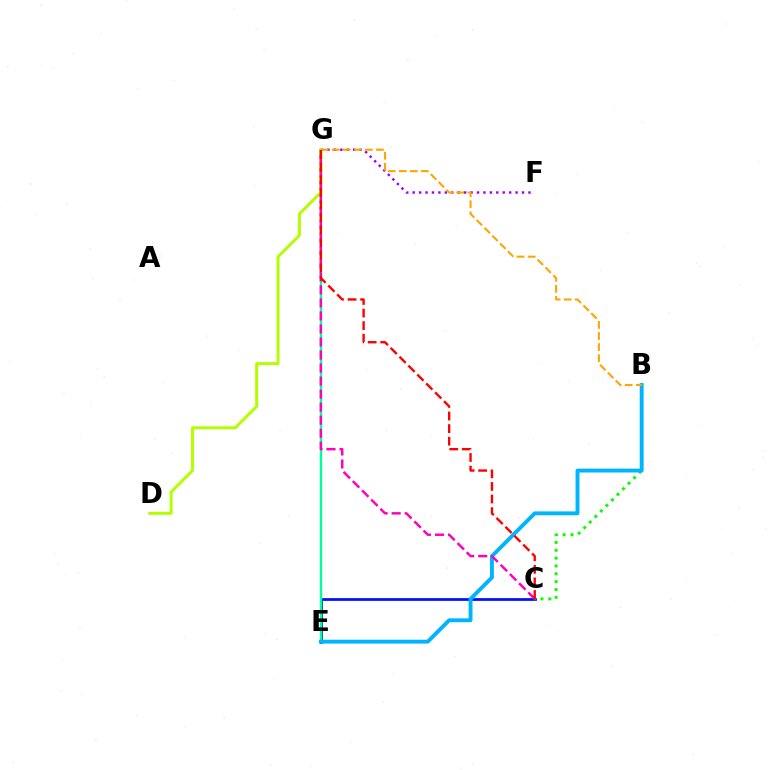{('C', 'E'): [{'color': '#0010ff', 'line_style': 'solid', 'thickness': 1.98}], ('F', 'G'): [{'color': '#9b00ff', 'line_style': 'dotted', 'thickness': 1.75}], ('E', 'G'): [{'color': '#00ff9d', 'line_style': 'solid', 'thickness': 1.74}], ('B', 'C'): [{'color': '#08ff00', 'line_style': 'dotted', 'thickness': 2.13}], ('B', 'E'): [{'color': '#00b5ff', 'line_style': 'solid', 'thickness': 2.79}], ('B', 'G'): [{'color': '#ffa500', 'line_style': 'dashed', 'thickness': 1.5}], ('D', 'G'): [{'color': '#b3ff00', 'line_style': 'solid', 'thickness': 2.14}], ('C', 'G'): [{'color': '#ff00bd', 'line_style': 'dashed', 'thickness': 1.77}, {'color': '#ff0000', 'line_style': 'dashed', 'thickness': 1.71}]}